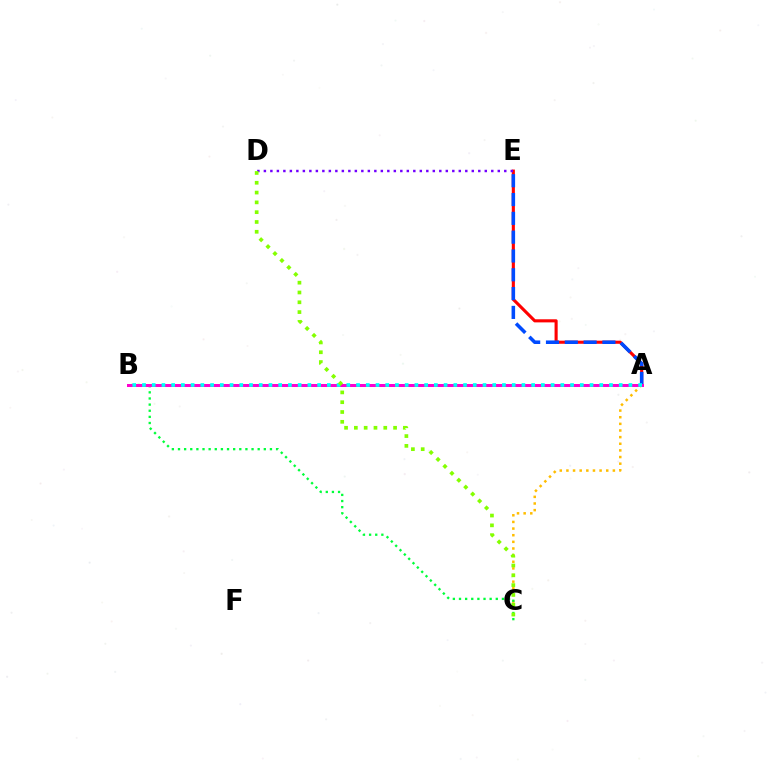{('A', 'E'): [{'color': '#ff0000', 'line_style': 'solid', 'thickness': 2.23}, {'color': '#004bff', 'line_style': 'dashed', 'thickness': 2.56}], ('A', 'C'): [{'color': '#ffbd00', 'line_style': 'dotted', 'thickness': 1.8}], ('B', 'C'): [{'color': '#00ff39', 'line_style': 'dotted', 'thickness': 1.67}], ('A', 'B'): [{'color': '#ff00cf', 'line_style': 'solid', 'thickness': 2.16}, {'color': '#00fff6', 'line_style': 'dotted', 'thickness': 2.64}], ('D', 'E'): [{'color': '#7200ff', 'line_style': 'dotted', 'thickness': 1.77}], ('C', 'D'): [{'color': '#84ff00', 'line_style': 'dotted', 'thickness': 2.66}]}